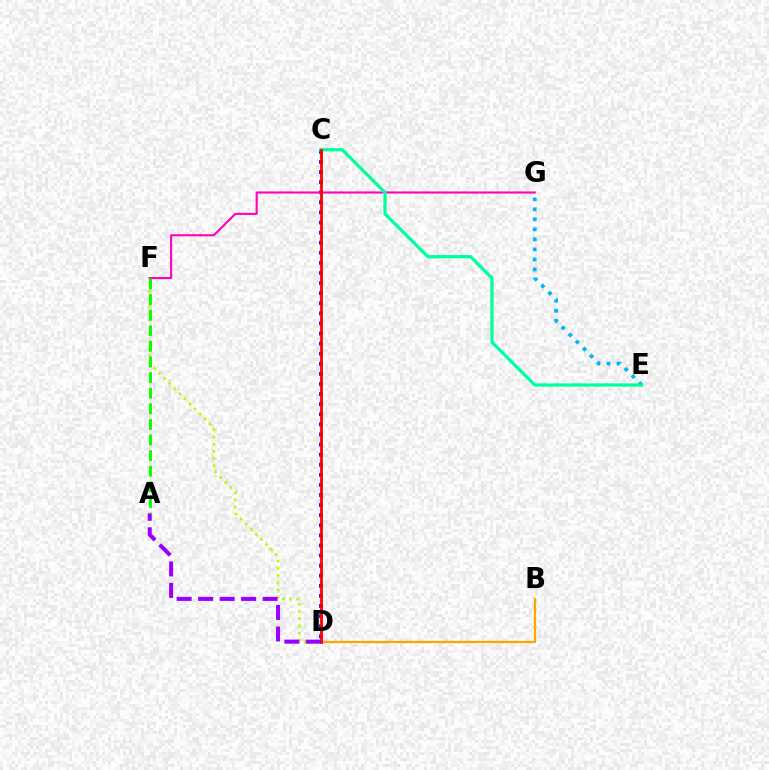{('C', 'D'): [{'color': '#0010ff', 'line_style': 'dotted', 'thickness': 2.74}, {'color': '#ff0000', 'line_style': 'solid', 'thickness': 2.01}], ('B', 'D'): [{'color': '#ffa500', 'line_style': 'solid', 'thickness': 1.64}], ('E', 'G'): [{'color': '#00b5ff', 'line_style': 'dotted', 'thickness': 2.72}], ('D', 'F'): [{'color': '#b3ff00', 'line_style': 'dotted', 'thickness': 1.95}], ('F', 'G'): [{'color': '#ff00bd', 'line_style': 'solid', 'thickness': 1.51}], ('C', 'E'): [{'color': '#00ff9d', 'line_style': 'solid', 'thickness': 2.33}], ('A', 'D'): [{'color': '#9b00ff', 'line_style': 'dashed', 'thickness': 2.92}], ('A', 'F'): [{'color': '#08ff00', 'line_style': 'dashed', 'thickness': 2.12}]}